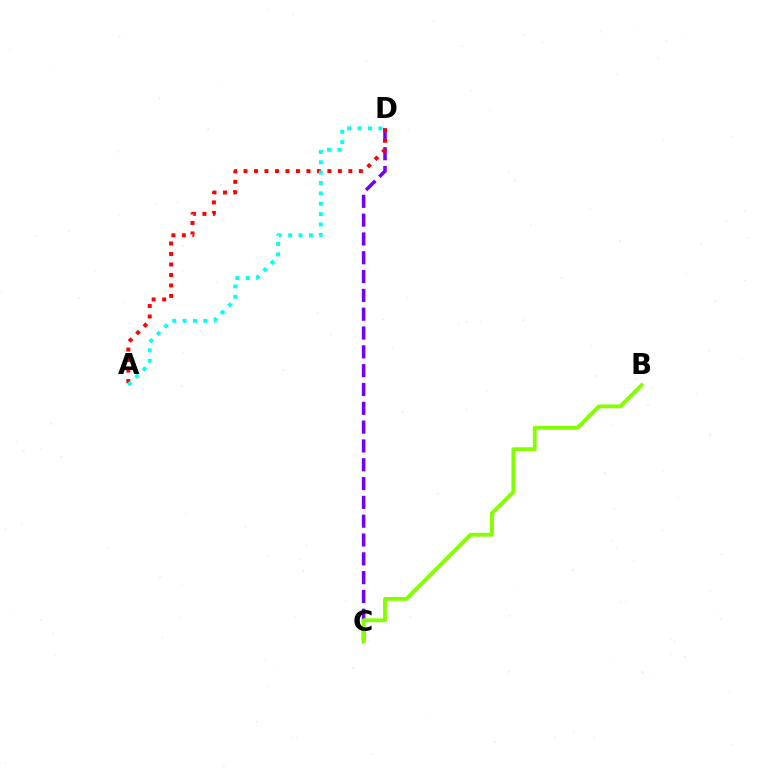{('C', 'D'): [{'color': '#7200ff', 'line_style': 'dashed', 'thickness': 2.56}], ('A', 'D'): [{'color': '#ff0000', 'line_style': 'dotted', 'thickness': 2.85}, {'color': '#00fff6', 'line_style': 'dotted', 'thickness': 2.82}], ('B', 'C'): [{'color': '#84ff00', 'line_style': 'solid', 'thickness': 2.76}]}